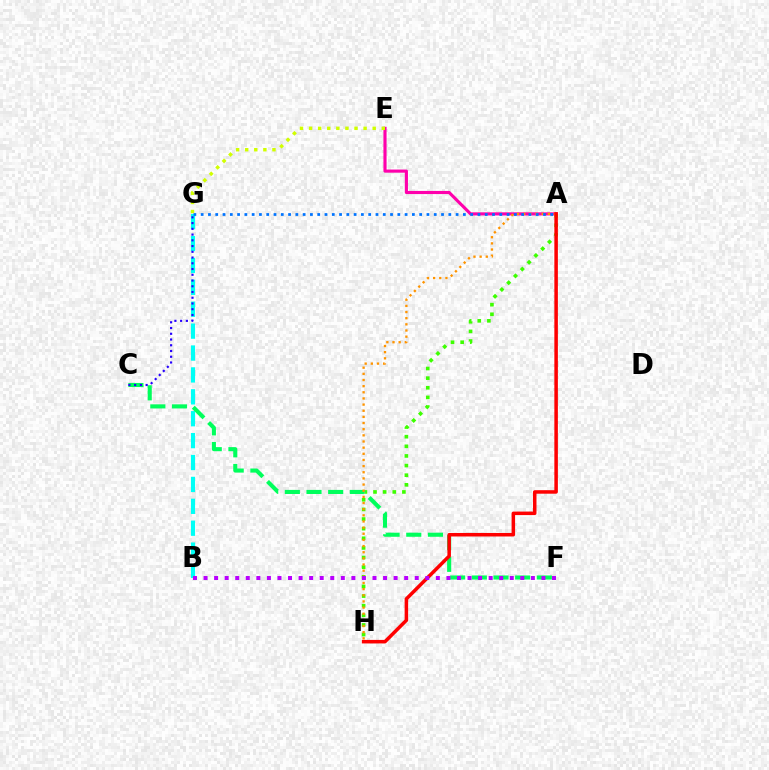{('A', 'E'): [{'color': '#ff00ac', 'line_style': 'solid', 'thickness': 2.25}], ('E', 'G'): [{'color': '#d1ff00', 'line_style': 'dotted', 'thickness': 2.47}], ('B', 'G'): [{'color': '#00fff6', 'line_style': 'dashed', 'thickness': 2.97}], ('A', 'H'): [{'color': '#3dff00', 'line_style': 'dotted', 'thickness': 2.62}, {'color': '#ff9400', 'line_style': 'dotted', 'thickness': 1.67}, {'color': '#ff0000', 'line_style': 'solid', 'thickness': 2.53}], ('C', 'F'): [{'color': '#00ff5c', 'line_style': 'dashed', 'thickness': 2.94}], ('A', 'G'): [{'color': '#0074ff', 'line_style': 'dotted', 'thickness': 1.98}], ('C', 'G'): [{'color': '#2500ff', 'line_style': 'dotted', 'thickness': 1.56}], ('B', 'F'): [{'color': '#b900ff', 'line_style': 'dotted', 'thickness': 2.87}]}